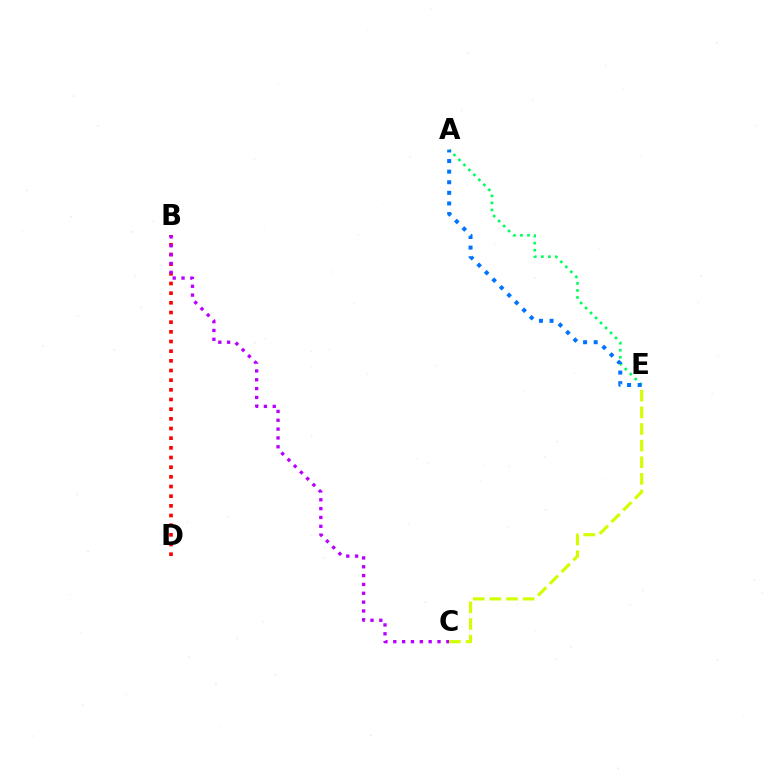{('A', 'E'): [{'color': '#00ff5c', 'line_style': 'dotted', 'thickness': 1.92}, {'color': '#0074ff', 'line_style': 'dotted', 'thickness': 2.88}], ('B', 'D'): [{'color': '#ff0000', 'line_style': 'dotted', 'thickness': 2.63}], ('B', 'C'): [{'color': '#b900ff', 'line_style': 'dotted', 'thickness': 2.4}], ('C', 'E'): [{'color': '#d1ff00', 'line_style': 'dashed', 'thickness': 2.26}]}